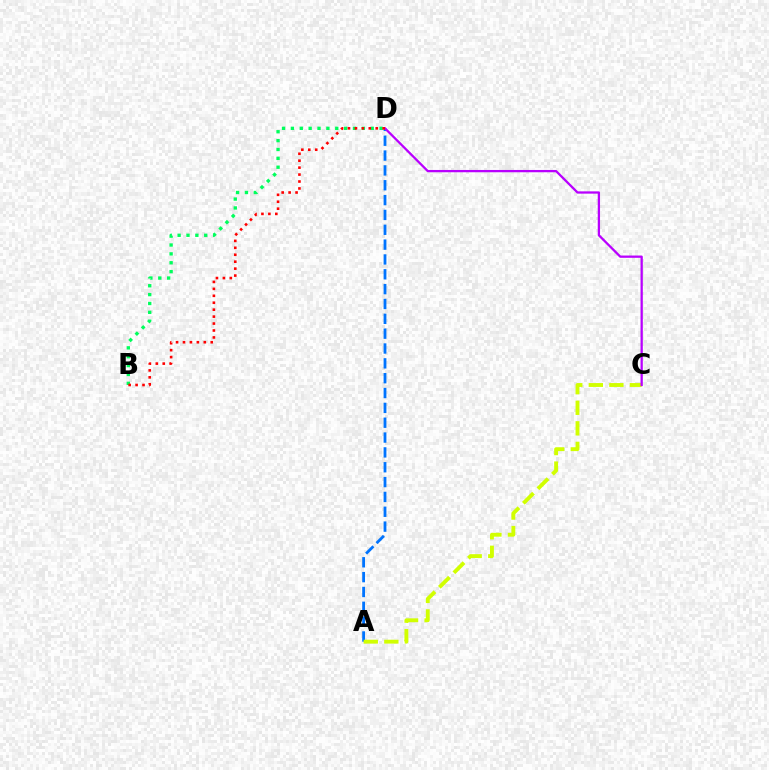{('B', 'D'): [{'color': '#00ff5c', 'line_style': 'dotted', 'thickness': 2.41}, {'color': '#ff0000', 'line_style': 'dotted', 'thickness': 1.88}], ('A', 'D'): [{'color': '#0074ff', 'line_style': 'dashed', 'thickness': 2.02}], ('A', 'C'): [{'color': '#d1ff00', 'line_style': 'dashed', 'thickness': 2.79}], ('C', 'D'): [{'color': '#b900ff', 'line_style': 'solid', 'thickness': 1.64}]}